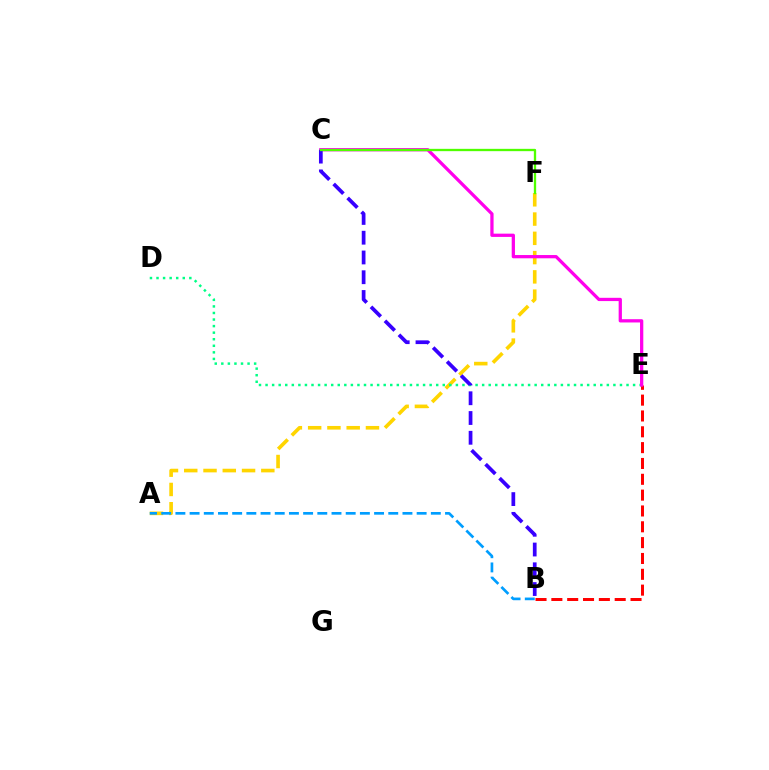{('A', 'F'): [{'color': '#ffd500', 'line_style': 'dashed', 'thickness': 2.62}], ('B', 'E'): [{'color': '#ff0000', 'line_style': 'dashed', 'thickness': 2.15}], ('A', 'B'): [{'color': '#009eff', 'line_style': 'dashed', 'thickness': 1.93}], ('D', 'E'): [{'color': '#00ff86', 'line_style': 'dotted', 'thickness': 1.78}], ('C', 'E'): [{'color': '#ff00ed', 'line_style': 'solid', 'thickness': 2.35}], ('B', 'C'): [{'color': '#3700ff', 'line_style': 'dashed', 'thickness': 2.68}], ('C', 'F'): [{'color': '#4fff00', 'line_style': 'solid', 'thickness': 1.67}]}